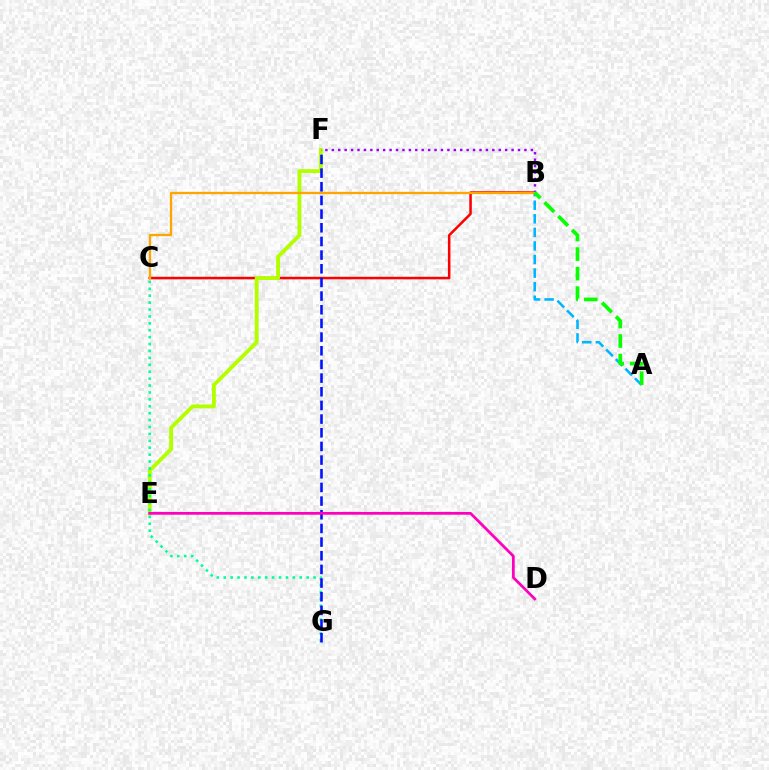{('B', 'C'): [{'color': '#ff0000', 'line_style': 'solid', 'thickness': 1.82}, {'color': '#ffa500', 'line_style': 'solid', 'thickness': 1.65}], ('E', 'F'): [{'color': '#b3ff00', 'line_style': 'solid', 'thickness': 2.79}], ('B', 'F'): [{'color': '#9b00ff', 'line_style': 'dotted', 'thickness': 1.74}], ('A', 'B'): [{'color': '#00b5ff', 'line_style': 'dashed', 'thickness': 1.84}, {'color': '#08ff00', 'line_style': 'dashed', 'thickness': 2.65}], ('C', 'G'): [{'color': '#00ff9d', 'line_style': 'dotted', 'thickness': 1.88}], ('F', 'G'): [{'color': '#0010ff', 'line_style': 'dashed', 'thickness': 1.86}], ('D', 'E'): [{'color': '#ff00bd', 'line_style': 'solid', 'thickness': 1.99}]}